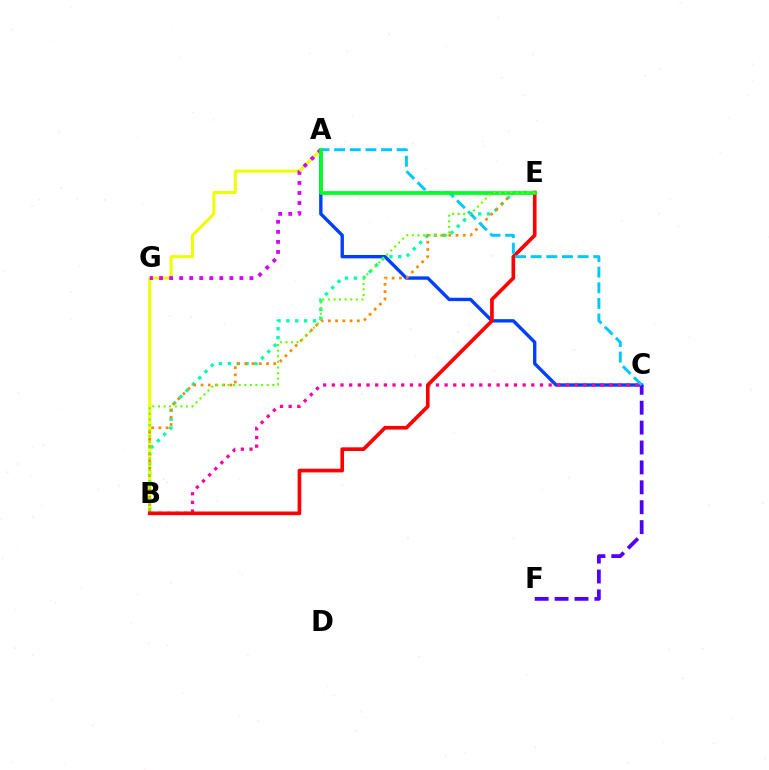{('A', 'C'): [{'color': '#003fff', 'line_style': 'solid', 'thickness': 2.43}, {'color': '#00c7ff', 'line_style': 'dashed', 'thickness': 2.12}], ('B', 'E'): [{'color': '#00ffaf', 'line_style': 'dotted', 'thickness': 2.41}, {'color': '#ff8800', 'line_style': 'dotted', 'thickness': 1.97}, {'color': '#ff0000', 'line_style': 'solid', 'thickness': 2.64}, {'color': '#66ff00', 'line_style': 'dotted', 'thickness': 1.52}], ('B', 'C'): [{'color': '#ff00a0', 'line_style': 'dotted', 'thickness': 2.36}], ('A', 'B'): [{'color': '#eeff00', 'line_style': 'solid', 'thickness': 2.16}], ('A', 'G'): [{'color': '#d600ff', 'line_style': 'dotted', 'thickness': 2.73}], ('C', 'F'): [{'color': '#4f00ff', 'line_style': 'dashed', 'thickness': 2.7}], ('A', 'E'): [{'color': '#00ff27', 'line_style': 'solid', 'thickness': 2.68}]}